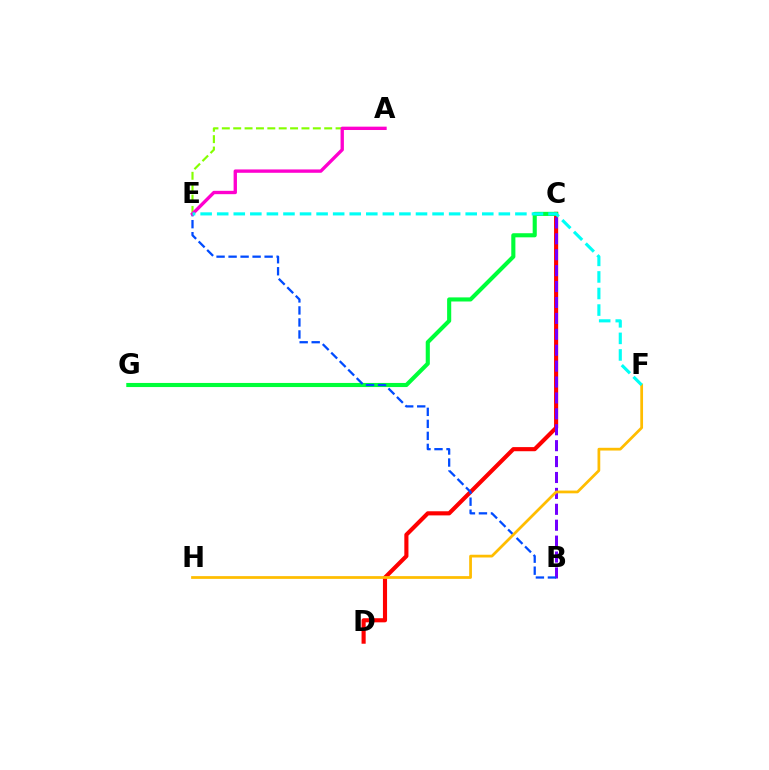{('C', 'D'): [{'color': '#ff0000', 'line_style': 'solid', 'thickness': 2.97}], ('A', 'E'): [{'color': '#84ff00', 'line_style': 'dashed', 'thickness': 1.55}, {'color': '#ff00cf', 'line_style': 'solid', 'thickness': 2.41}], ('C', 'G'): [{'color': '#00ff39', 'line_style': 'solid', 'thickness': 2.95}], ('B', 'C'): [{'color': '#7200ff', 'line_style': 'dashed', 'thickness': 2.16}], ('B', 'E'): [{'color': '#004bff', 'line_style': 'dashed', 'thickness': 1.63}], ('F', 'H'): [{'color': '#ffbd00', 'line_style': 'solid', 'thickness': 1.98}], ('E', 'F'): [{'color': '#00fff6', 'line_style': 'dashed', 'thickness': 2.25}]}